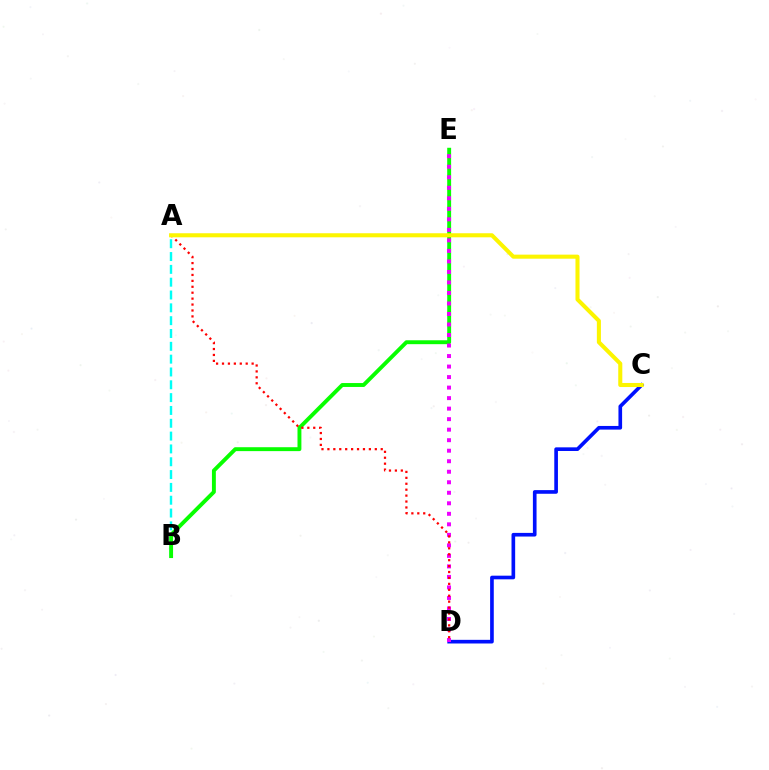{('C', 'D'): [{'color': '#0010ff', 'line_style': 'solid', 'thickness': 2.63}], ('A', 'B'): [{'color': '#00fff6', 'line_style': 'dashed', 'thickness': 1.74}], ('B', 'E'): [{'color': '#08ff00', 'line_style': 'solid', 'thickness': 2.81}], ('D', 'E'): [{'color': '#ee00ff', 'line_style': 'dotted', 'thickness': 2.86}], ('A', 'D'): [{'color': '#ff0000', 'line_style': 'dotted', 'thickness': 1.61}], ('A', 'C'): [{'color': '#fcf500', 'line_style': 'solid', 'thickness': 2.92}]}